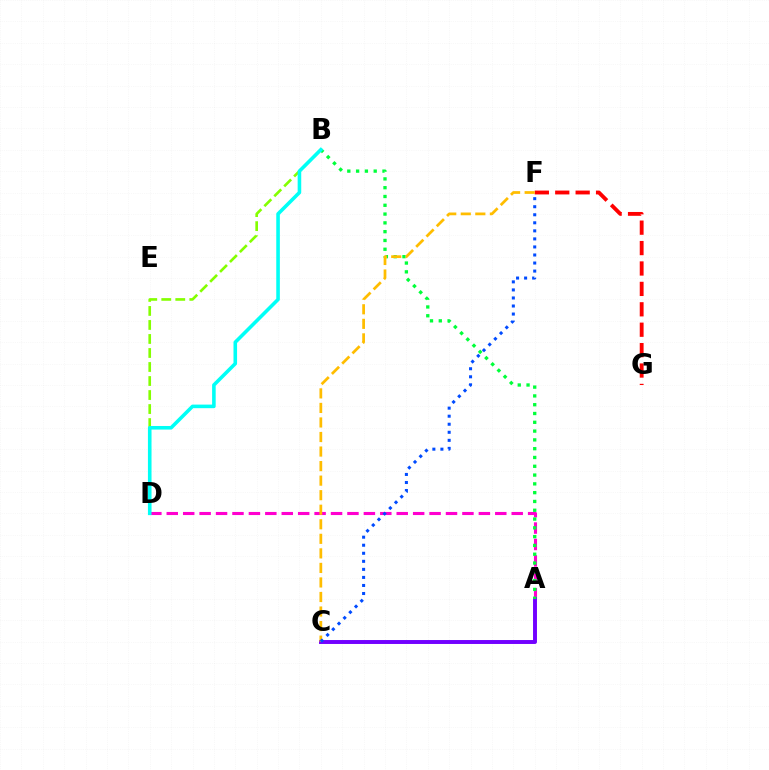{('F', 'G'): [{'color': '#ff0000', 'line_style': 'dashed', 'thickness': 2.77}], ('B', 'D'): [{'color': '#84ff00', 'line_style': 'dashed', 'thickness': 1.9}, {'color': '#00fff6', 'line_style': 'solid', 'thickness': 2.58}], ('A', 'D'): [{'color': '#ff00cf', 'line_style': 'dashed', 'thickness': 2.23}], ('A', 'C'): [{'color': '#7200ff', 'line_style': 'solid', 'thickness': 2.83}], ('A', 'B'): [{'color': '#00ff39', 'line_style': 'dotted', 'thickness': 2.39}], ('C', 'F'): [{'color': '#ffbd00', 'line_style': 'dashed', 'thickness': 1.98}, {'color': '#004bff', 'line_style': 'dotted', 'thickness': 2.19}]}